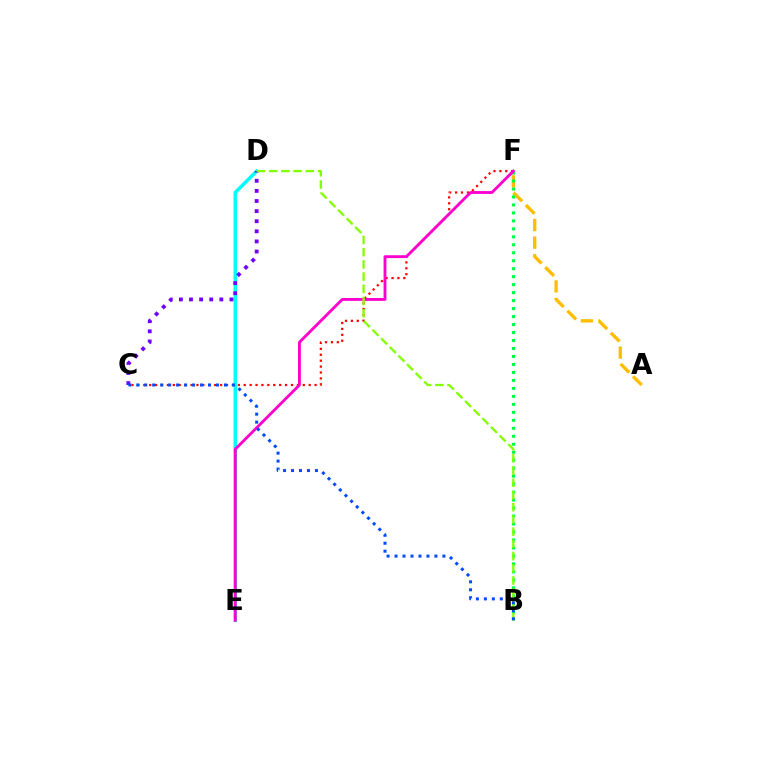{('D', 'E'): [{'color': '#00fff6', 'line_style': 'solid', 'thickness': 2.51}], ('A', 'F'): [{'color': '#ffbd00', 'line_style': 'dashed', 'thickness': 2.38}], ('B', 'F'): [{'color': '#00ff39', 'line_style': 'dotted', 'thickness': 2.17}], ('C', 'F'): [{'color': '#ff0000', 'line_style': 'dotted', 'thickness': 1.61}], ('C', 'D'): [{'color': '#7200ff', 'line_style': 'dotted', 'thickness': 2.75}], ('E', 'F'): [{'color': '#ff00cf', 'line_style': 'solid', 'thickness': 2.05}], ('B', 'D'): [{'color': '#84ff00', 'line_style': 'dashed', 'thickness': 1.66}], ('B', 'C'): [{'color': '#004bff', 'line_style': 'dotted', 'thickness': 2.17}]}